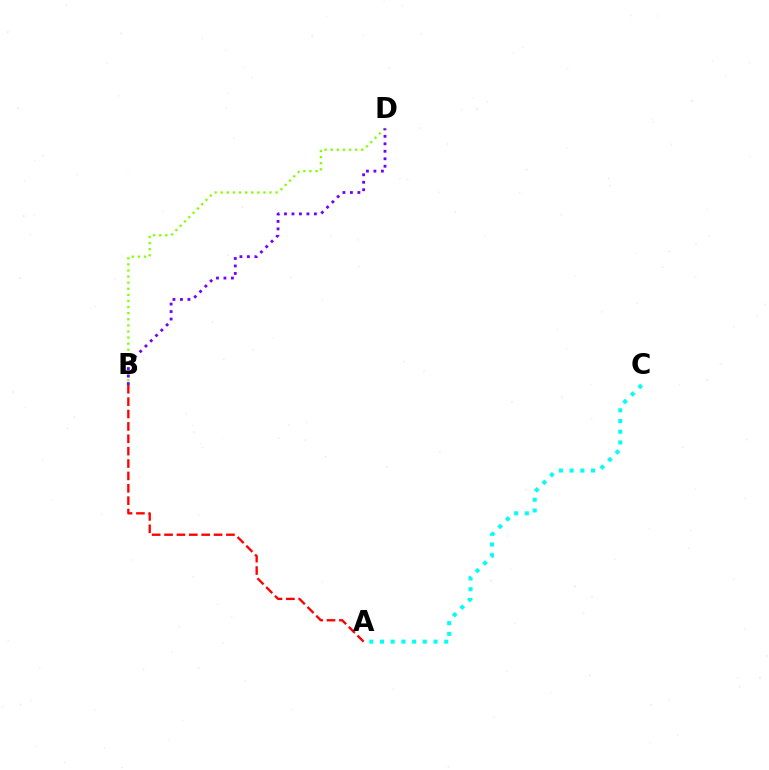{('B', 'D'): [{'color': '#84ff00', 'line_style': 'dotted', 'thickness': 1.66}, {'color': '#7200ff', 'line_style': 'dotted', 'thickness': 2.03}], ('A', 'C'): [{'color': '#00fff6', 'line_style': 'dotted', 'thickness': 2.91}], ('A', 'B'): [{'color': '#ff0000', 'line_style': 'dashed', 'thickness': 1.68}]}